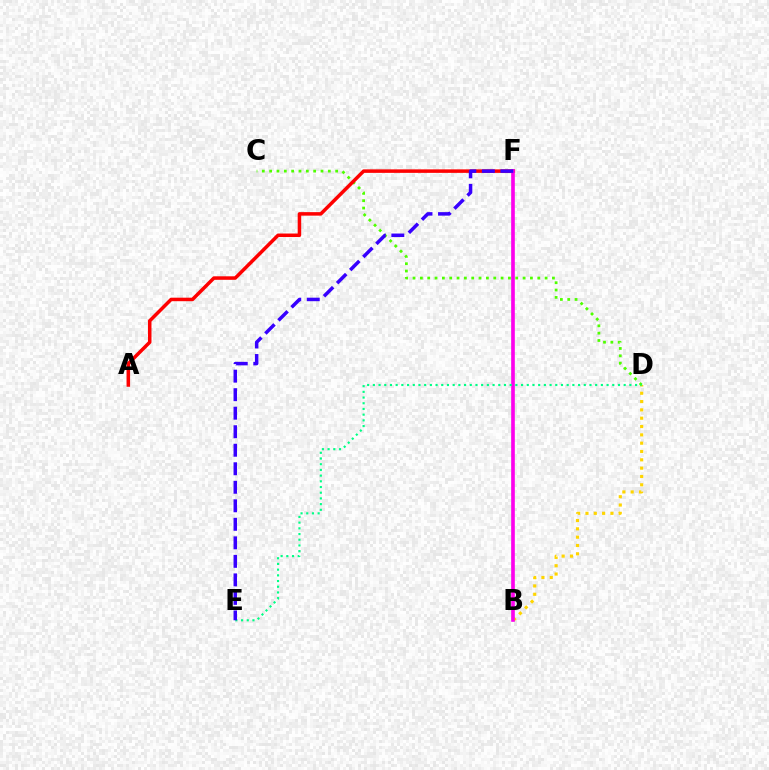{('B', 'F'): [{'color': '#009eff', 'line_style': 'solid', 'thickness': 1.6}, {'color': '#ff00ed', 'line_style': 'solid', 'thickness': 2.6}], ('B', 'D'): [{'color': '#ffd500', 'line_style': 'dotted', 'thickness': 2.26}], ('C', 'D'): [{'color': '#4fff00', 'line_style': 'dotted', 'thickness': 1.99}], ('A', 'F'): [{'color': '#ff0000', 'line_style': 'solid', 'thickness': 2.52}], ('D', 'E'): [{'color': '#00ff86', 'line_style': 'dotted', 'thickness': 1.55}], ('E', 'F'): [{'color': '#3700ff', 'line_style': 'dashed', 'thickness': 2.52}]}